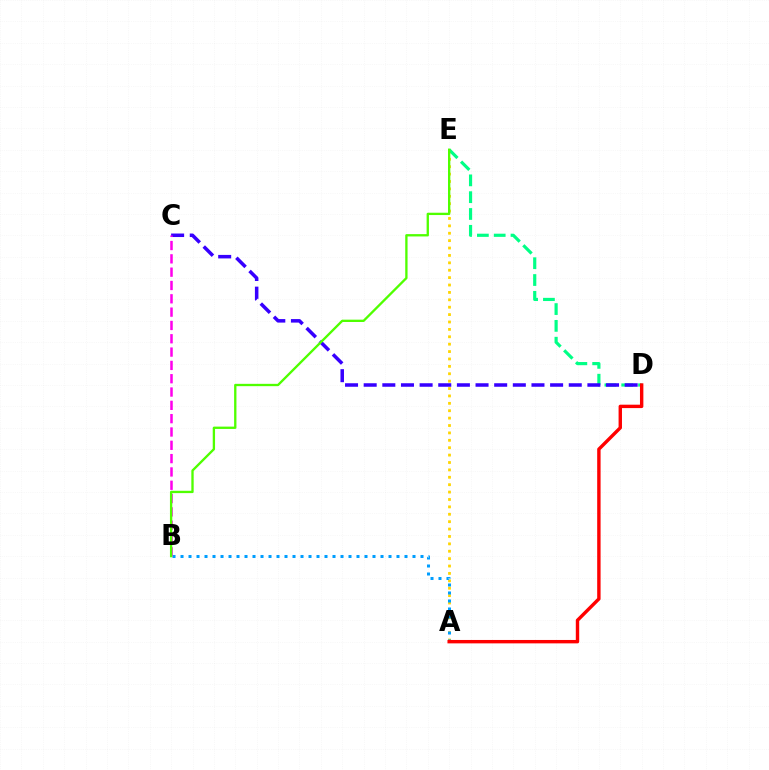{('A', 'E'): [{'color': '#ffd500', 'line_style': 'dotted', 'thickness': 2.01}], ('D', 'E'): [{'color': '#00ff86', 'line_style': 'dashed', 'thickness': 2.28}], ('A', 'B'): [{'color': '#009eff', 'line_style': 'dotted', 'thickness': 2.17}], ('C', 'D'): [{'color': '#3700ff', 'line_style': 'dashed', 'thickness': 2.53}], ('B', 'C'): [{'color': '#ff00ed', 'line_style': 'dashed', 'thickness': 1.81}], ('A', 'D'): [{'color': '#ff0000', 'line_style': 'solid', 'thickness': 2.45}], ('B', 'E'): [{'color': '#4fff00', 'line_style': 'solid', 'thickness': 1.68}]}